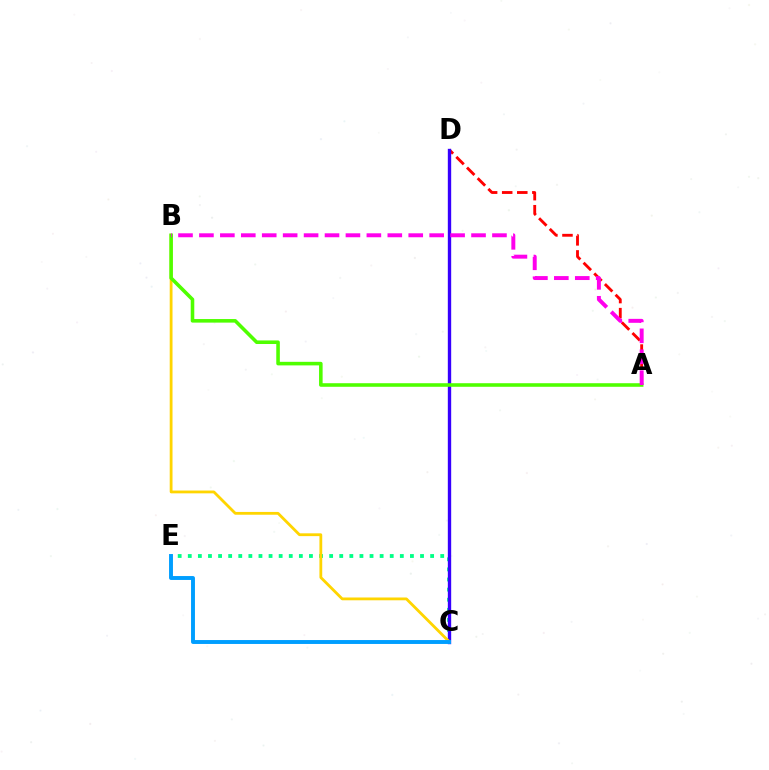{('A', 'D'): [{'color': '#ff0000', 'line_style': 'dashed', 'thickness': 2.05}], ('C', 'E'): [{'color': '#00ff86', 'line_style': 'dotted', 'thickness': 2.74}, {'color': '#009eff', 'line_style': 'solid', 'thickness': 2.82}], ('C', 'D'): [{'color': '#3700ff', 'line_style': 'solid', 'thickness': 2.42}], ('B', 'C'): [{'color': '#ffd500', 'line_style': 'solid', 'thickness': 2.02}], ('A', 'B'): [{'color': '#4fff00', 'line_style': 'solid', 'thickness': 2.57}, {'color': '#ff00ed', 'line_style': 'dashed', 'thickness': 2.84}]}